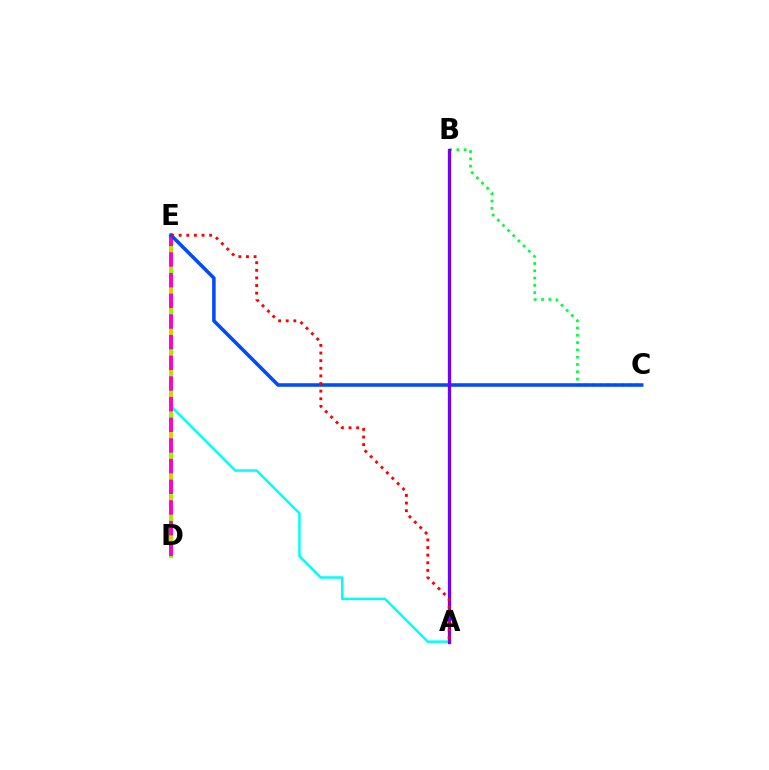{('A', 'E'): [{'color': '#00fff6', 'line_style': 'solid', 'thickness': 1.79}, {'color': '#ff0000', 'line_style': 'dotted', 'thickness': 2.07}], ('D', 'E'): [{'color': '#84ff00', 'line_style': 'solid', 'thickness': 2.95}, {'color': '#ffbd00', 'line_style': 'dashed', 'thickness': 1.77}, {'color': '#ff00cf', 'line_style': 'dashed', 'thickness': 2.81}], ('B', 'C'): [{'color': '#00ff39', 'line_style': 'dotted', 'thickness': 1.98}], ('C', 'E'): [{'color': '#004bff', 'line_style': 'solid', 'thickness': 2.55}], ('A', 'B'): [{'color': '#7200ff', 'line_style': 'solid', 'thickness': 2.35}]}